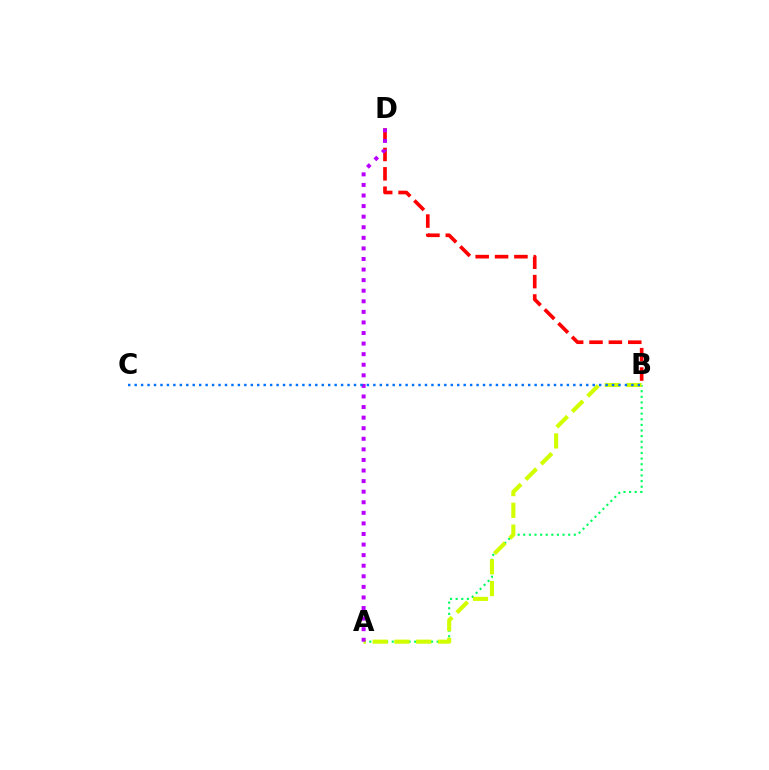{('A', 'B'): [{'color': '#00ff5c', 'line_style': 'dotted', 'thickness': 1.53}, {'color': '#d1ff00', 'line_style': 'dashed', 'thickness': 2.96}], ('B', 'D'): [{'color': '#ff0000', 'line_style': 'dashed', 'thickness': 2.63}], ('A', 'D'): [{'color': '#b900ff', 'line_style': 'dotted', 'thickness': 2.87}], ('B', 'C'): [{'color': '#0074ff', 'line_style': 'dotted', 'thickness': 1.75}]}